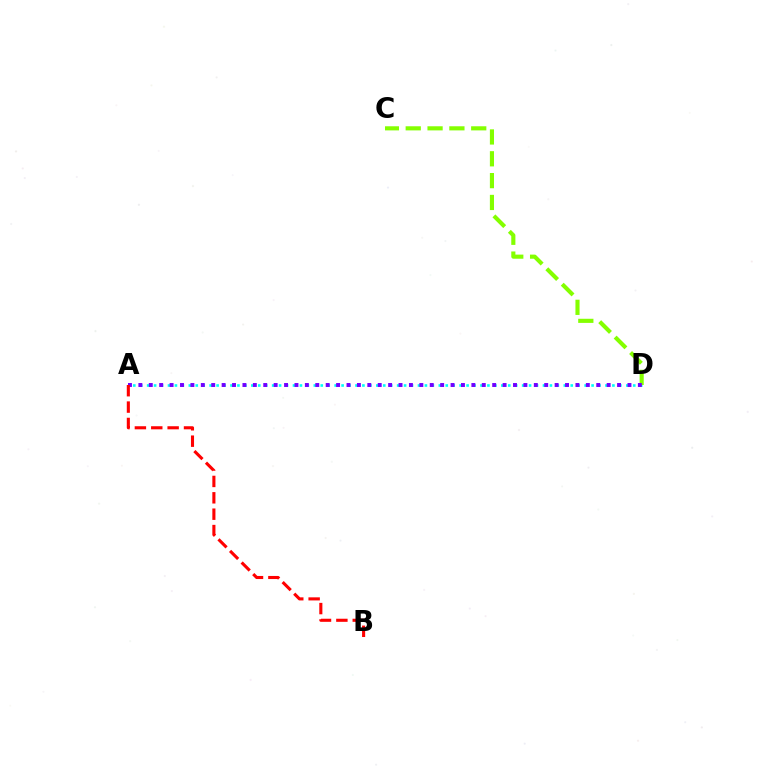{('A', 'D'): [{'color': '#00fff6', 'line_style': 'dotted', 'thickness': 1.89}, {'color': '#7200ff', 'line_style': 'dotted', 'thickness': 2.83}], ('C', 'D'): [{'color': '#84ff00', 'line_style': 'dashed', 'thickness': 2.97}], ('A', 'B'): [{'color': '#ff0000', 'line_style': 'dashed', 'thickness': 2.22}]}